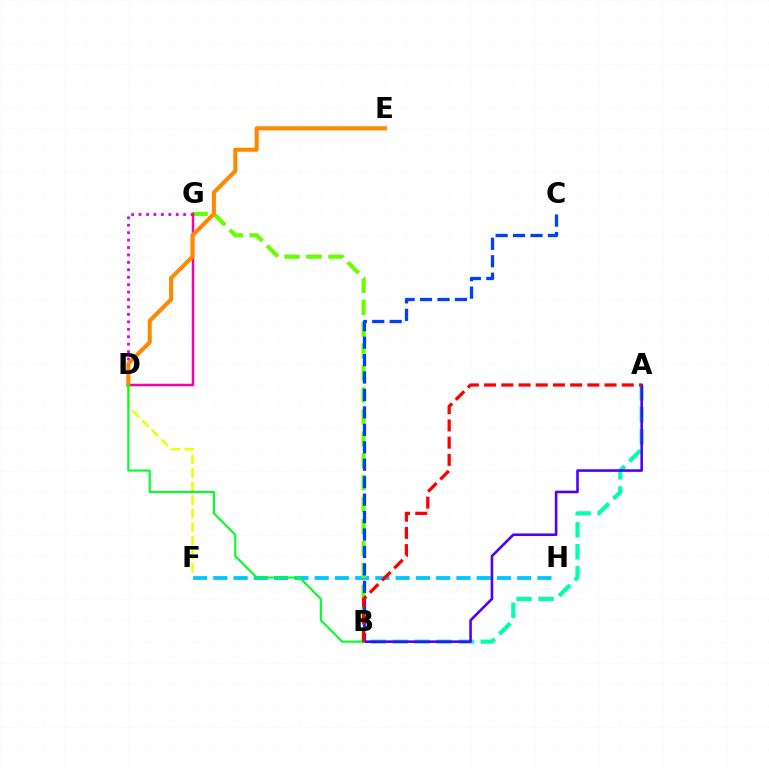{('F', 'H'): [{'color': '#00c7ff', 'line_style': 'dashed', 'thickness': 2.75}], ('D', 'F'): [{'color': '#eeff00', 'line_style': 'dashed', 'thickness': 1.85}], ('D', 'G'): [{'color': '#d600ff', 'line_style': 'dotted', 'thickness': 2.02}, {'color': '#ff00a0', 'line_style': 'solid', 'thickness': 1.78}], ('A', 'B'): [{'color': '#00ffaf', 'line_style': 'dashed', 'thickness': 2.99}, {'color': '#4f00ff', 'line_style': 'solid', 'thickness': 1.88}, {'color': '#ff0000', 'line_style': 'dashed', 'thickness': 2.34}], ('B', 'G'): [{'color': '#66ff00', 'line_style': 'dashed', 'thickness': 2.98}], ('B', 'C'): [{'color': '#003fff', 'line_style': 'dashed', 'thickness': 2.37}], ('D', 'E'): [{'color': '#ff8800', 'line_style': 'solid', 'thickness': 2.93}], ('B', 'D'): [{'color': '#00ff27', 'line_style': 'solid', 'thickness': 1.51}]}